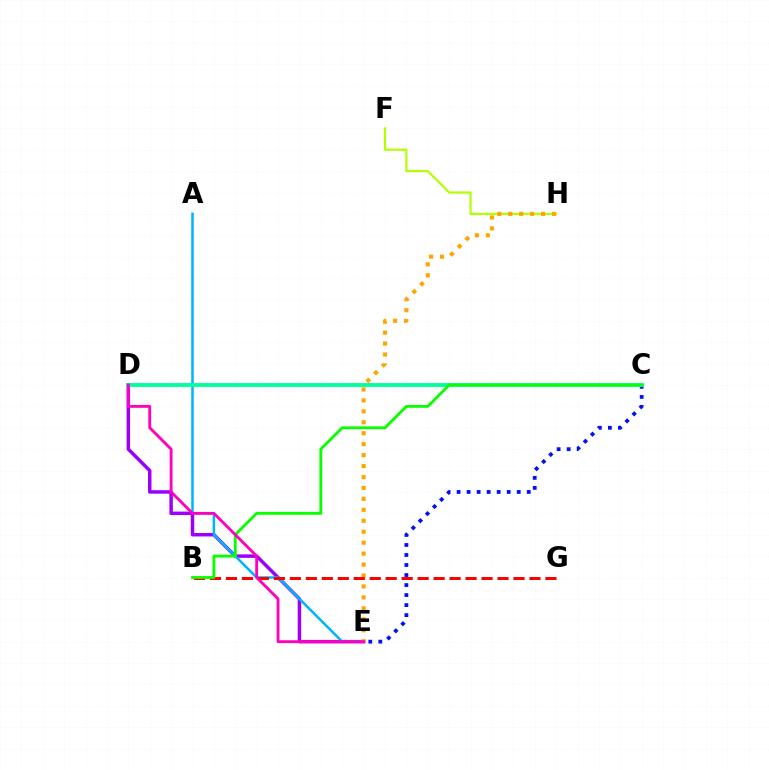{('F', 'H'): [{'color': '#b3ff00', 'line_style': 'solid', 'thickness': 1.57}], ('D', 'E'): [{'color': '#9b00ff', 'line_style': 'solid', 'thickness': 2.5}, {'color': '#ff00bd', 'line_style': 'solid', 'thickness': 2.04}], ('C', 'E'): [{'color': '#0010ff', 'line_style': 'dotted', 'thickness': 2.72}], ('A', 'E'): [{'color': '#00b5ff', 'line_style': 'solid', 'thickness': 1.83}], ('C', 'D'): [{'color': '#00ff9d', 'line_style': 'solid', 'thickness': 2.76}], ('E', 'H'): [{'color': '#ffa500', 'line_style': 'dotted', 'thickness': 2.97}], ('B', 'G'): [{'color': '#ff0000', 'line_style': 'dashed', 'thickness': 2.17}], ('B', 'C'): [{'color': '#08ff00', 'line_style': 'solid', 'thickness': 2.05}]}